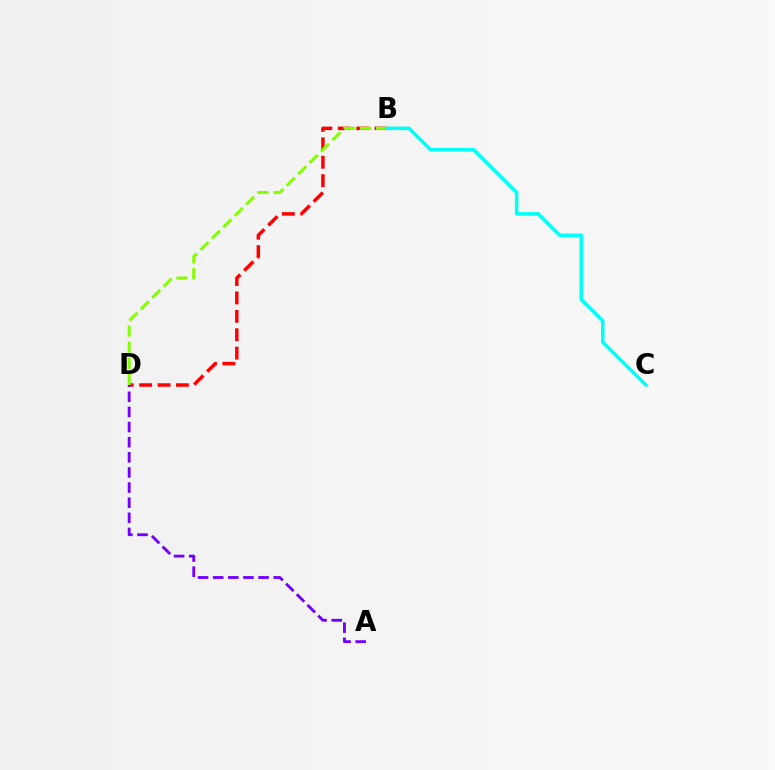{('B', 'D'): [{'color': '#ff0000', 'line_style': 'dashed', 'thickness': 2.5}, {'color': '#84ff00', 'line_style': 'dashed', 'thickness': 2.19}], ('B', 'C'): [{'color': '#00fff6', 'line_style': 'solid', 'thickness': 2.54}], ('A', 'D'): [{'color': '#7200ff', 'line_style': 'dashed', 'thickness': 2.05}]}